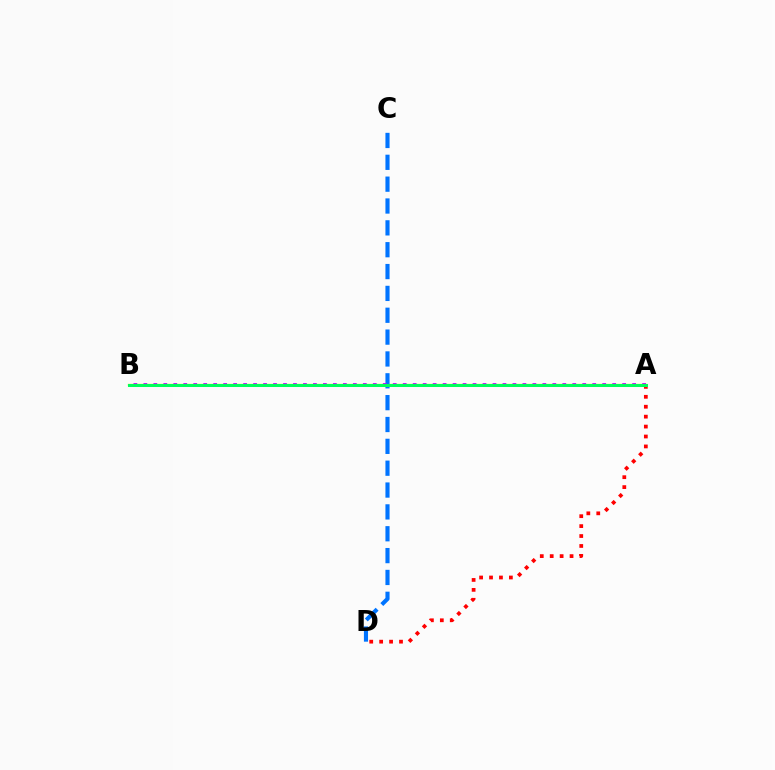{('A', 'B'): [{'color': '#d1ff00', 'line_style': 'solid', 'thickness': 1.67}, {'color': '#b900ff', 'line_style': 'dotted', 'thickness': 2.71}, {'color': '#00ff5c', 'line_style': 'solid', 'thickness': 2.18}], ('C', 'D'): [{'color': '#0074ff', 'line_style': 'dashed', 'thickness': 2.97}], ('A', 'D'): [{'color': '#ff0000', 'line_style': 'dotted', 'thickness': 2.7}]}